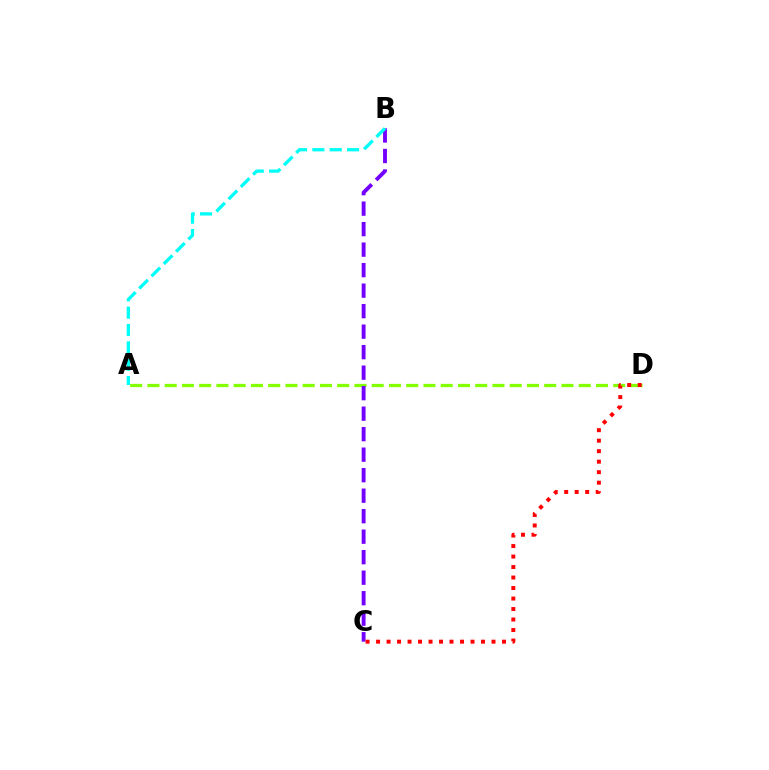{('A', 'D'): [{'color': '#84ff00', 'line_style': 'dashed', 'thickness': 2.34}], ('B', 'C'): [{'color': '#7200ff', 'line_style': 'dashed', 'thickness': 2.79}], ('A', 'B'): [{'color': '#00fff6', 'line_style': 'dashed', 'thickness': 2.36}], ('C', 'D'): [{'color': '#ff0000', 'line_style': 'dotted', 'thickness': 2.85}]}